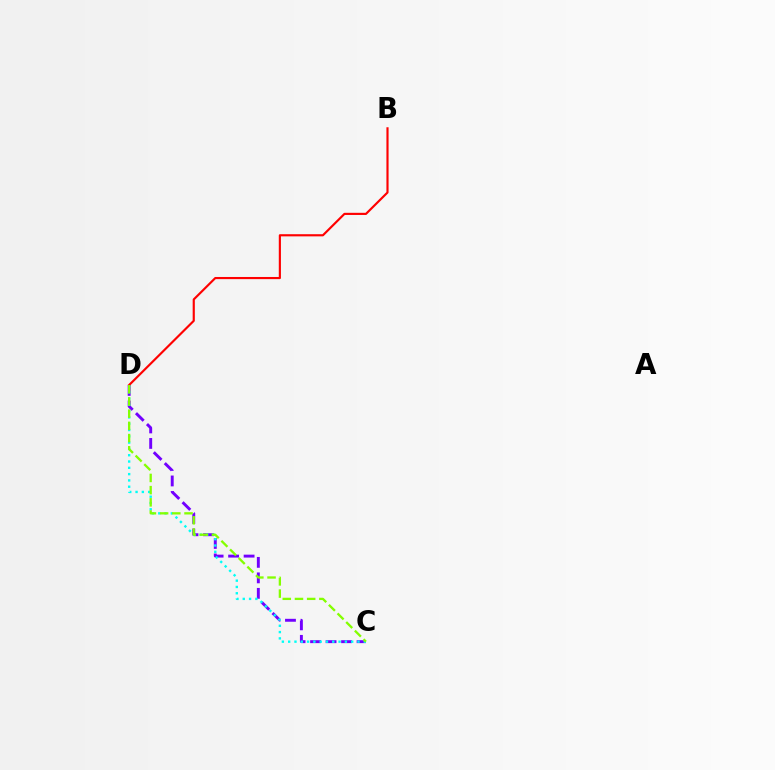{('C', 'D'): [{'color': '#7200ff', 'line_style': 'dashed', 'thickness': 2.11}, {'color': '#00fff6', 'line_style': 'dotted', 'thickness': 1.71}, {'color': '#84ff00', 'line_style': 'dashed', 'thickness': 1.66}], ('B', 'D'): [{'color': '#ff0000', 'line_style': 'solid', 'thickness': 1.55}]}